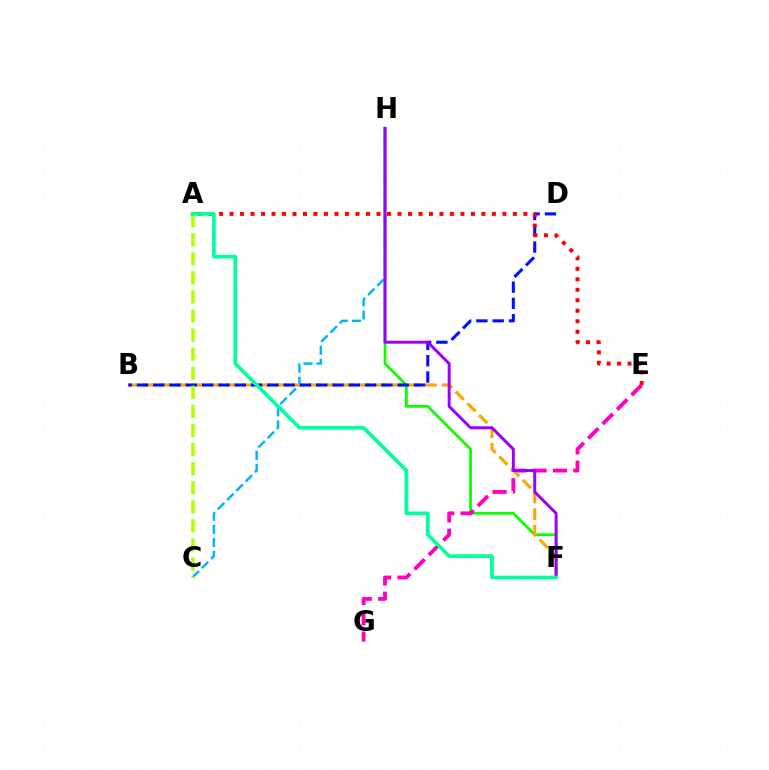{('F', 'H'): [{'color': '#08ff00', 'line_style': 'solid', 'thickness': 1.99}, {'color': '#9b00ff', 'line_style': 'solid', 'thickness': 2.13}], ('C', 'H'): [{'color': '#00b5ff', 'line_style': 'dashed', 'thickness': 1.78}], ('E', 'G'): [{'color': '#ff00bd', 'line_style': 'dashed', 'thickness': 2.78}], ('B', 'F'): [{'color': '#ffa500', 'line_style': 'dashed', 'thickness': 2.26}], ('B', 'D'): [{'color': '#0010ff', 'line_style': 'dashed', 'thickness': 2.21}], ('A', 'C'): [{'color': '#b3ff00', 'line_style': 'dashed', 'thickness': 2.59}], ('A', 'E'): [{'color': '#ff0000', 'line_style': 'dotted', 'thickness': 2.85}], ('A', 'F'): [{'color': '#00ff9d', 'line_style': 'solid', 'thickness': 2.65}]}